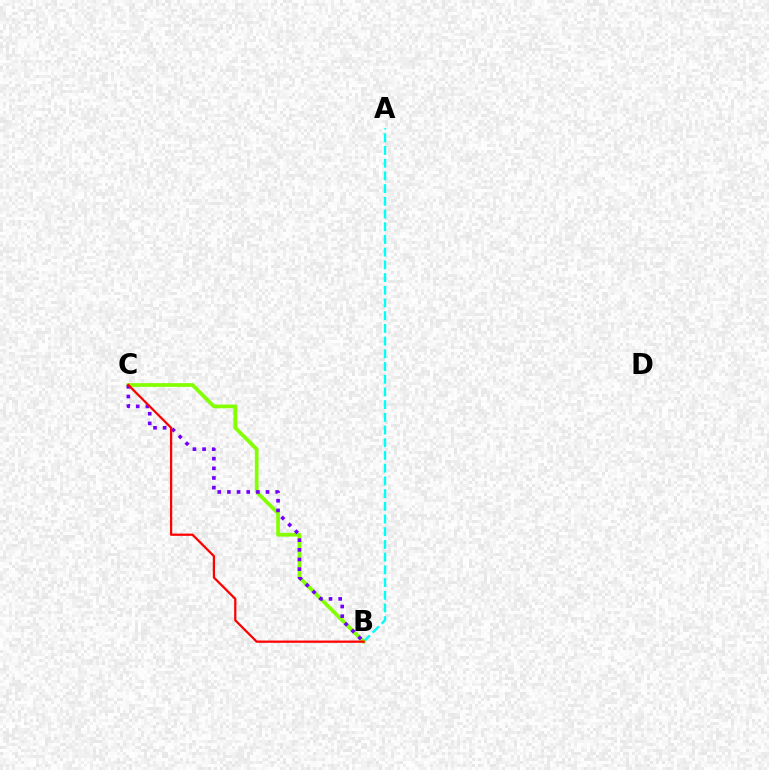{('A', 'B'): [{'color': '#00fff6', 'line_style': 'dashed', 'thickness': 1.73}], ('B', 'C'): [{'color': '#84ff00', 'line_style': 'solid', 'thickness': 2.68}, {'color': '#7200ff', 'line_style': 'dotted', 'thickness': 2.62}, {'color': '#ff0000', 'line_style': 'solid', 'thickness': 1.62}]}